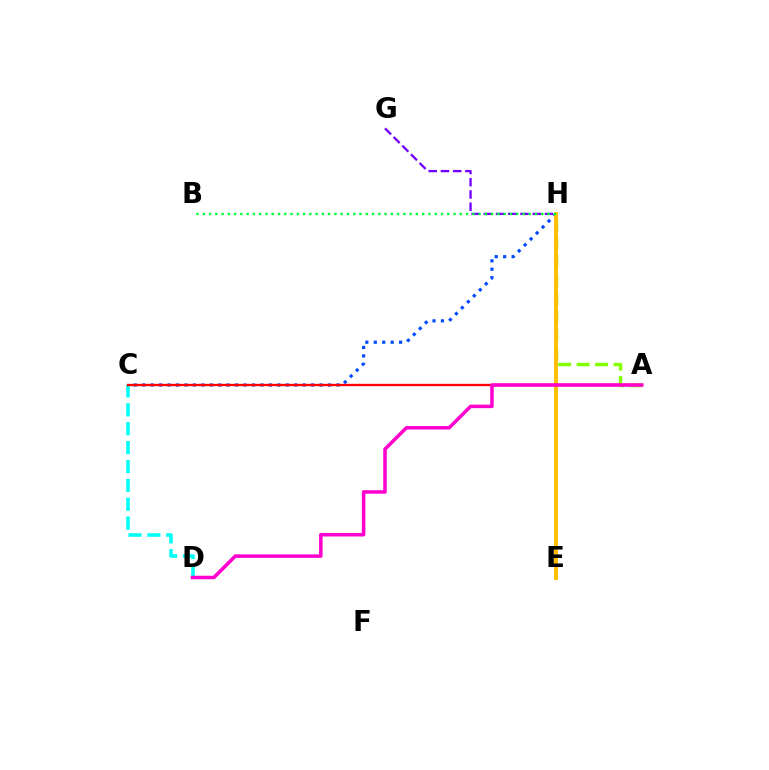{('G', 'H'): [{'color': '#7200ff', 'line_style': 'dashed', 'thickness': 1.66}], ('C', 'H'): [{'color': '#004bff', 'line_style': 'dotted', 'thickness': 2.29}], ('A', 'H'): [{'color': '#84ff00', 'line_style': 'dashed', 'thickness': 2.51}], ('E', 'H'): [{'color': '#ffbd00', 'line_style': 'solid', 'thickness': 2.78}], ('B', 'H'): [{'color': '#00ff39', 'line_style': 'dotted', 'thickness': 1.7}], ('C', 'D'): [{'color': '#00fff6', 'line_style': 'dashed', 'thickness': 2.56}], ('A', 'C'): [{'color': '#ff0000', 'line_style': 'solid', 'thickness': 1.69}], ('A', 'D'): [{'color': '#ff00cf', 'line_style': 'solid', 'thickness': 2.53}]}